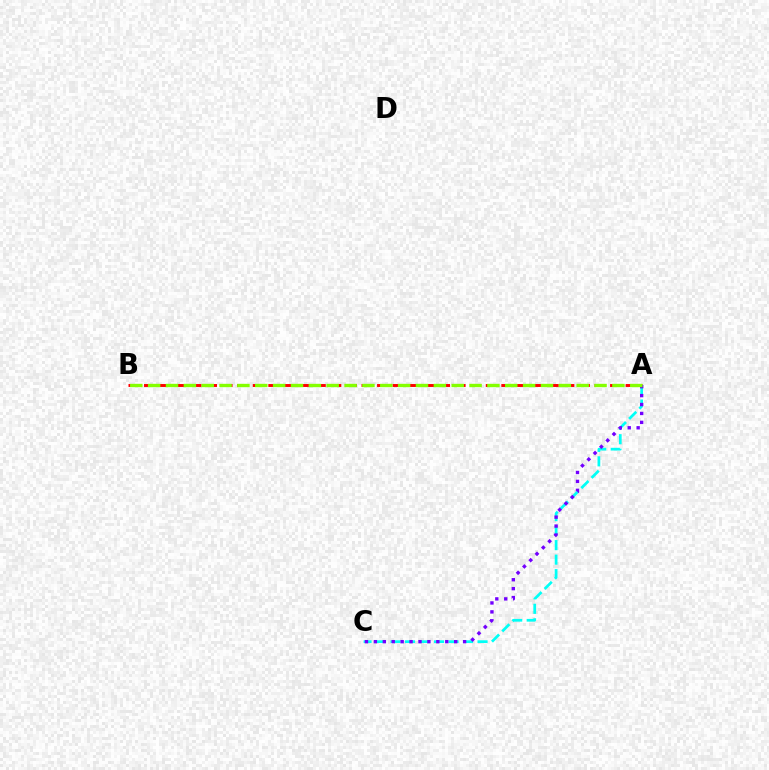{('A', 'C'): [{'color': '#00fff6', 'line_style': 'dashed', 'thickness': 1.97}, {'color': '#7200ff', 'line_style': 'dotted', 'thickness': 2.42}], ('A', 'B'): [{'color': '#ff0000', 'line_style': 'dashed', 'thickness': 2.11}, {'color': '#84ff00', 'line_style': 'dashed', 'thickness': 2.43}]}